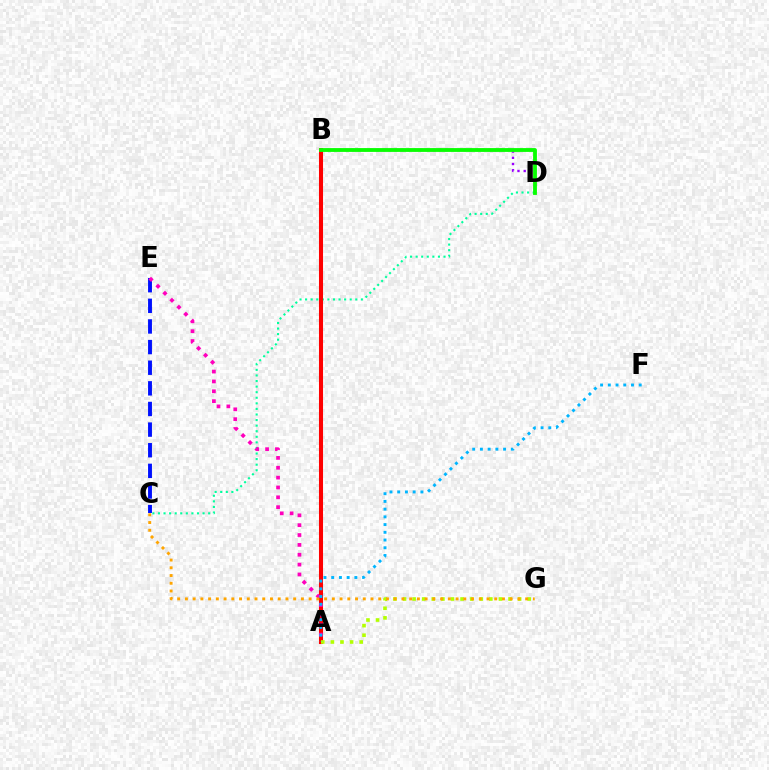{('B', 'D'): [{'color': '#9b00ff', 'line_style': 'dotted', 'thickness': 1.69}, {'color': '#08ff00', 'line_style': 'solid', 'thickness': 2.75}], ('C', 'D'): [{'color': '#00ff9d', 'line_style': 'dotted', 'thickness': 1.52}], ('A', 'B'): [{'color': '#ff0000', 'line_style': 'solid', 'thickness': 2.92}], ('C', 'E'): [{'color': '#0010ff', 'line_style': 'dashed', 'thickness': 2.8}], ('A', 'G'): [{'color': '#b3ff00', 'line_style': 'dotted', 'thickness': 2.61}], ('A', 'E'): [{'color': '#ff00bd', 'line_style': 'dotted', 'thickness': 2.68}], ('C', 'G'): [{'color': '#ffa500', 'line_style': 'dotted', 'thickness': 2.1}], ('A', 'F'): [{'color': '#00b5ff', 'line_style': 'dotted', 'thickness': 2.1}]}